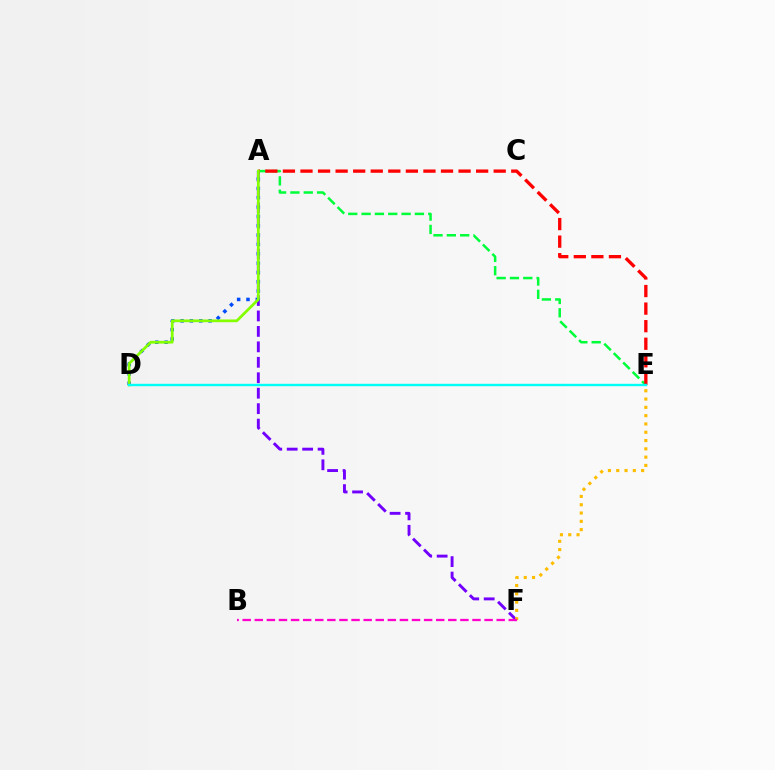{('A', 'E'): [{'color': '#00ff39', 'line_style': 'dashed', 'thickness': 1.81}, {'color': '#ff0000', 'line_style': 'dashed', 'thickness': 2.39}], ('A', 'F'): [{'color': '#7200ff', 'line_style': 'dashed', 'thickness': 2.1}], ('E', 'F'): [{'color': '#ffbd00', 'line_style': 'dotted', 'thickness': 2.25}], ('A', 'D'): [{'color': '#004bff', 'line_style': 'dotted', 'thickness': 2.54}, {'color': '#84ff00', 'line_style': 'solid', 'thickness': 1.97}], ('D', 'E'): [{'color': '#00fff6', 'line_style': 'solid', 'thickness': 1.73}], ('B', 'F'): [{'color': '#ff00cf', 'line_style': 'dashed', 'thickness': 1.64}]}